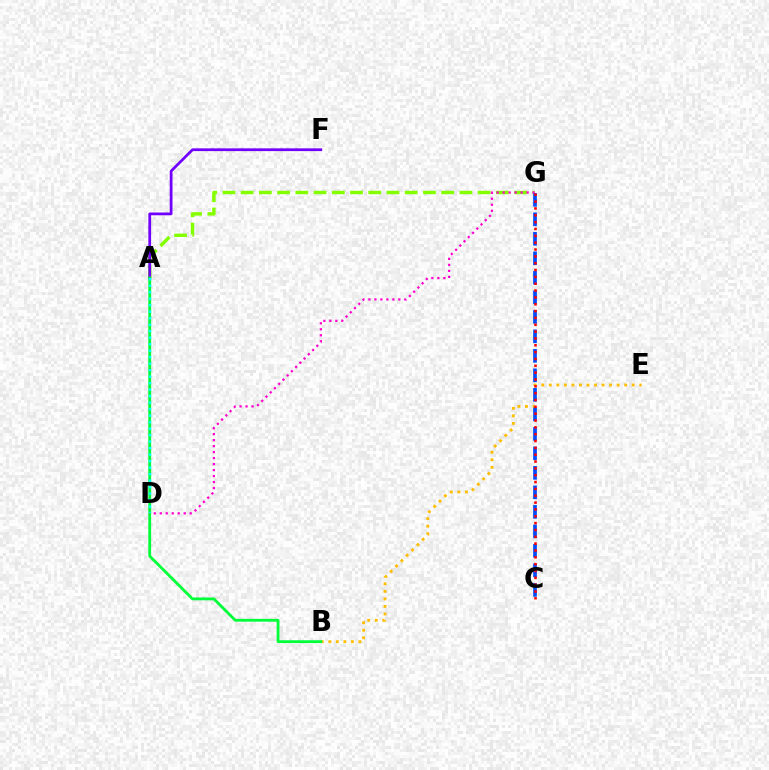{('B', 'E'): [{'color': '#ffbd00', 'line_style': 'dotted', 'thickness': 2.05}], ('A', 'G'): [{'color': '#84ff00', 'line_style': 'dashed', 'thickness': 2.48}], ('C', 'G'): [{'color': '#004bff', 'line_style': 'dashed', 'thickness': 2.65}, {'color': '#ff0000', 'line_style': 'dotted', 'thickness': 1.86}], ('A', 'F'): [{'color': '#7200ff', 'line_style': 'solid', 'thickness': 1.99}], ('A', 'B'): [{'color': '#00ff39', 'line_style': 'solid', 'thickness': 2.03}], ('A', 'D'): [{'color': '#00fff6', 'line_style': 'dotted', 'thickness': 1.77}], ('D', 'G'): [{'color': '#ff00cf', 'line_style': 'dotted', 'thickness': 1.63}]}